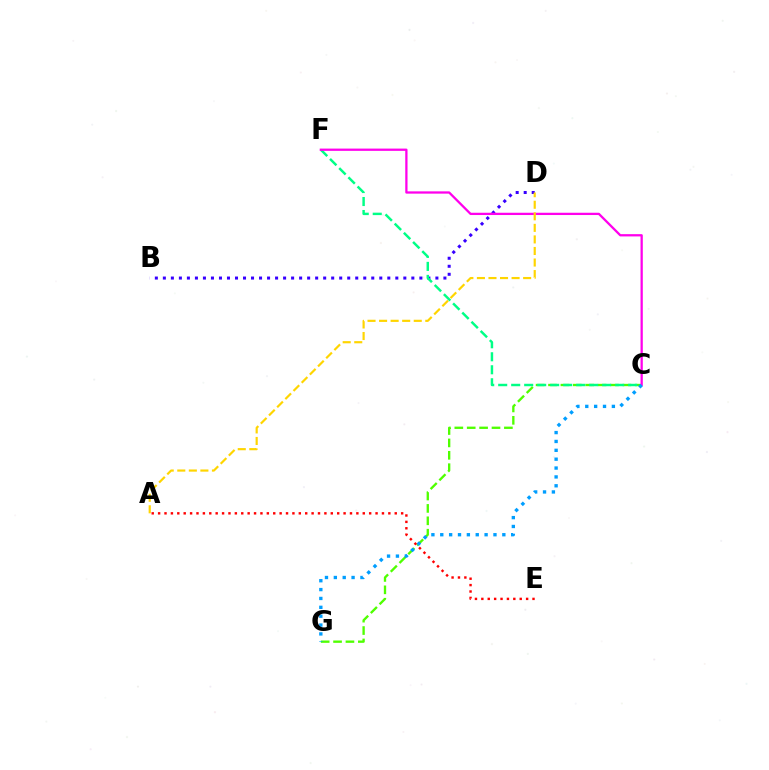{('B', 'D'): [{'color': '#3700ff', 'line_style': 'dotted', 'thickness': 2.18}], ('C', 'G'): [{'color': '#4fff00', 'line_style': 'dashed', 'thickness': 1.68}, {'color': '#009eff', 'line_style': 'dotted', 'thickness': 2.41}], ('C', 'F'): [{'color': '#00ff86', 'line_style': 'dashed', 'thickness': 1.77}, {'color': '#ff00ed', 'line_style': 'solid', 'thickness': 1.64}], ('A', 'D'): [{'color': '#ffd500', 'line_style': 'dashed', 'thickness': 1.57}], ('A', 'E'): [{'color': '#ff0000', 'line_style': 'dotted', 'thickness': 1.74}]}